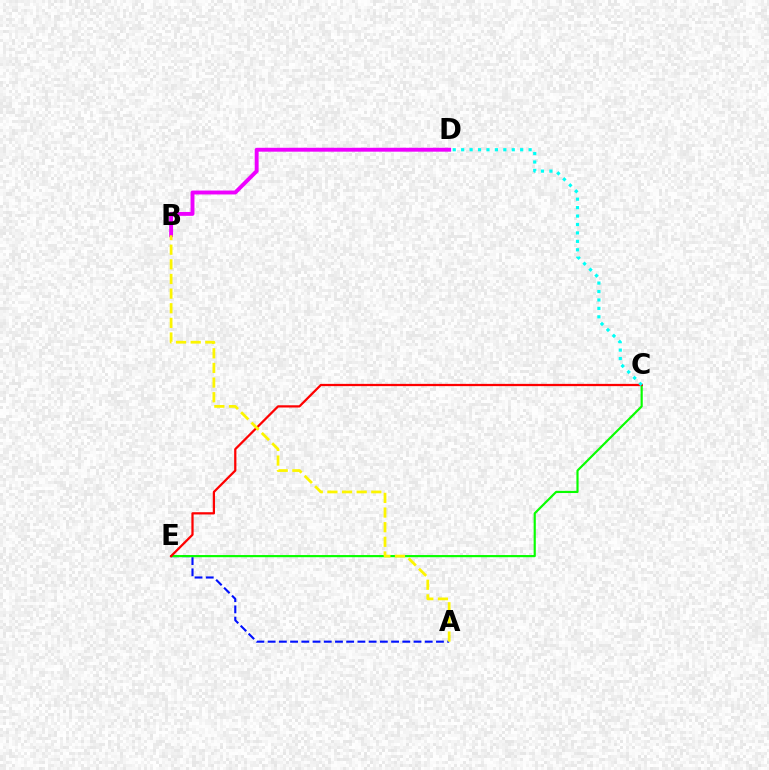{('B', 'D'): [{'color': '#ee00ff', 'line_style': 'solid', 'thickness': 2.81}], ('A', 'E'): [{'color': '#0010ff', 'line_style': 'dashed', 'thickness': 1.52}], ('C', 'E'): [{'color': '#08ff00', 'line_style': 'solid', 'thickness': 1.56}, {'color': '#ff0000', 'line_style': 'solid', 'thickness': 1.62}], ('C', 'D'): [{'color': '#00fff6', 'line_style': 'dotted', 'thickness': 2.29}], ('A', 'B'): [{'color': '#fcf500', 'line_style': 'dashed', 'thickness': 1.99}]}